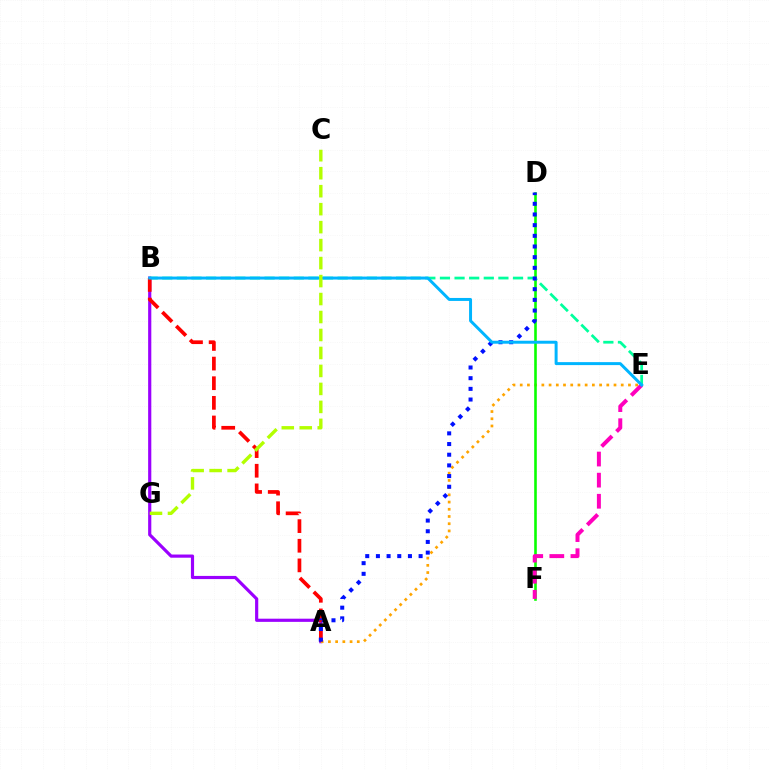{('A', 'B'): [{'color': '#9b00ff', 'line_style': 'solid', 'thickness': 2.28}, {'color': '#ff0000', 'line_style': 'dashed', 'thickness': 2.67}], ('A', 'E'): [{'color': '#ffa500', 'line_style': 'dotted', 'thickness': 1.96}], ('D', 'F'): [{'color': '#08ff00', 'line_style': 'solid', 'thickness': 1.87}], ('B', 'E'): [{'color': '#00ff9d', 'line_style': 'dashed', 'thickness': 1.99}, {'color': '#00b5ff', 'line_style': 'solid', 'thickness': 2.14}], ('E', 'F'): [{'color': '#ff00bd', 'line_style': 'dashed', 'thickness': 2.87}], ('A', 'D'): [{'color': '#0010ff', 'line_style': 'dotted', 'thickness': 2.9}], ('C', 'G'): [{'color': '#b3ff00', 'line_style': 'dashed', 'thickness': 2.44}]}